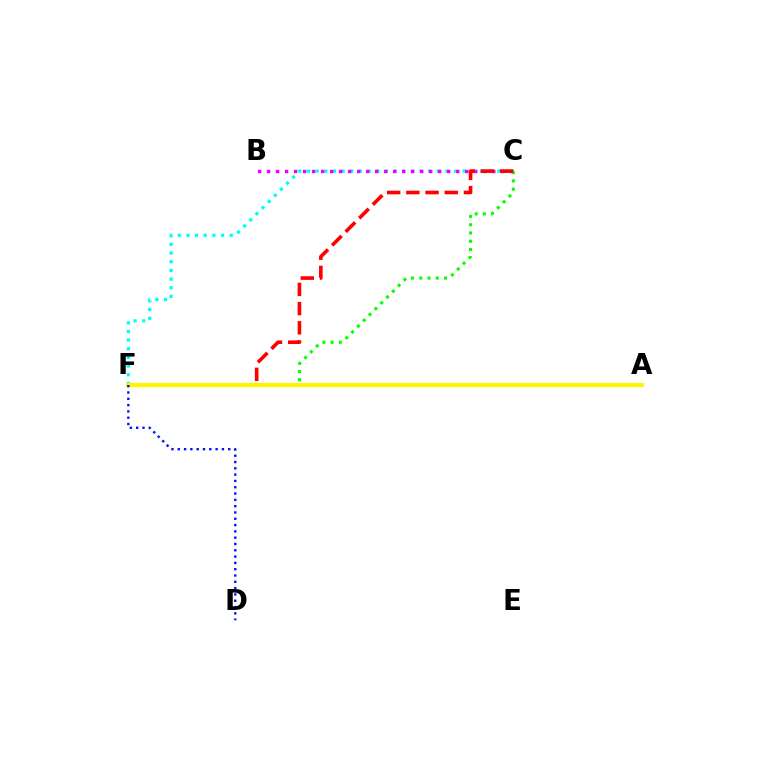{('C', 'F'): [{'color': '#00fff6', 'line_style': 'dotted', 'thickness': 2.35}, {'color': '#08ff00', 'line_style': 'dotted', 'thickness': 2.24}, {'color': '#ff0000', 'line_style': 'dashed', 'thickness': 2.61}], ('B', 'C'): [{'color': '#ee00ff', 'line_style': 'dotted', 'thickness': 2.45}], ('A', 'F'): [{'color': '#fcf500', 'line_style': 'solid', 'thickness': 2.95}], ('D', 'F'): [{'color': '#0010ff', 'line_style': 'dotted', 'thickness': 1.71}]}